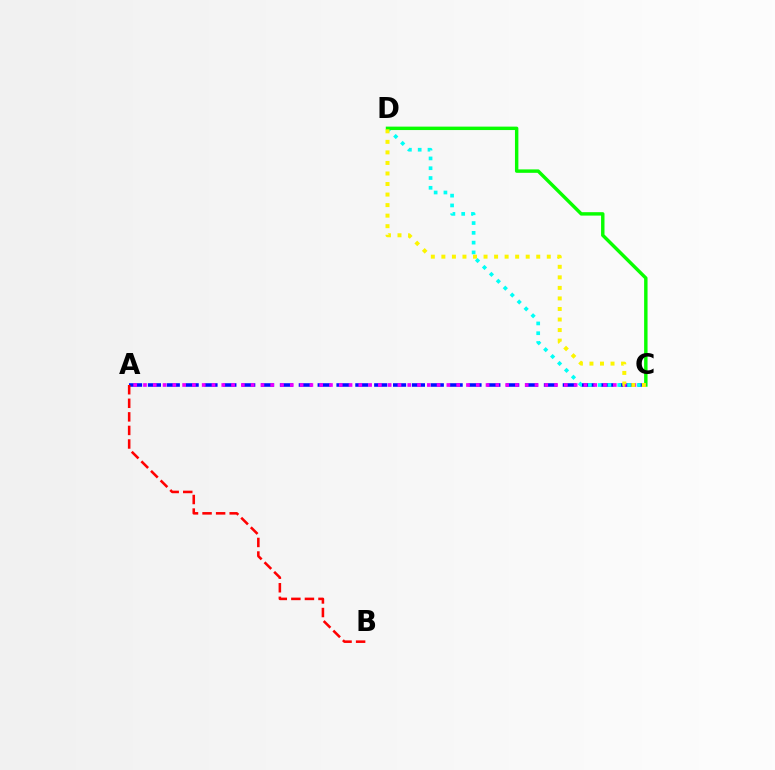{('A', 'C'): [{'color': '#0010ff', 'line_style': 'dashed', 'thickness': 2.56}, {'color': '#ee00ff', 'line_style': 'dotted', 'thickness': 2.66}], ('A', 'B'): [{'color': '#ff0000', 'line_style': 'dashed', 'thickness': 1.84}], ('C', 'D'): [{'color': '#00fff6', 'line_style': 'dotted', 'thickness': 2.66}, {'color': '#08ff00', 'line_style': 'solid', 'thickness': 2.47}, {'color': '#fcf500', 'line_style': 'dotted', 'thickness': 2.86}]}